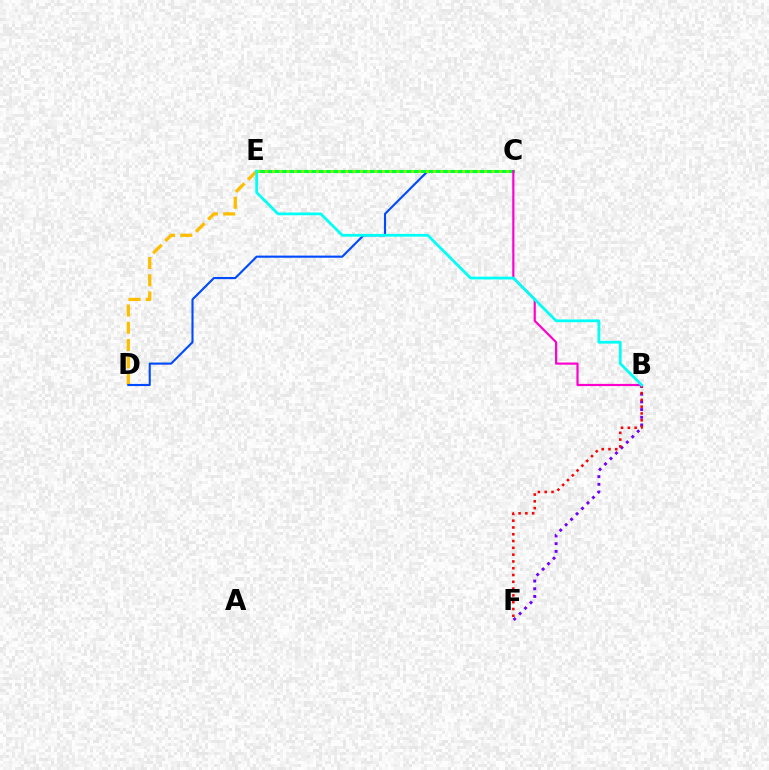{('D', 'E'): [{'color': '#ffbd00', 'line_style': 'dashed', 'thickness': 2.34}], ('C', 'D'): [{'color': '#004bff', 'line_style': 'solid', 'thickness': 1.53}], ('B', 'F'): [{'color': '#7200ff', 'line_style': 'dotted', 'thickness': 2.09}, {'color': '#ff0000', 'line_style': 'dotted', 'thickness': 1.85}], ('C', 'E'): [{'color': '#00ff39', 'line_style': 'solid', 'thickness': 2.23}, {'color': '#84ff00', 'line_style': 'dotted', 'thickness': 1.99}], ('B', 'C'): [{'color': '#ff00cf', 'line_style': 'solid', 'thickness': 1.57}], ('B', 'E'): [{'color': '#00fff6', 'line_style': 'solid', 'thickness': 2.0}]}